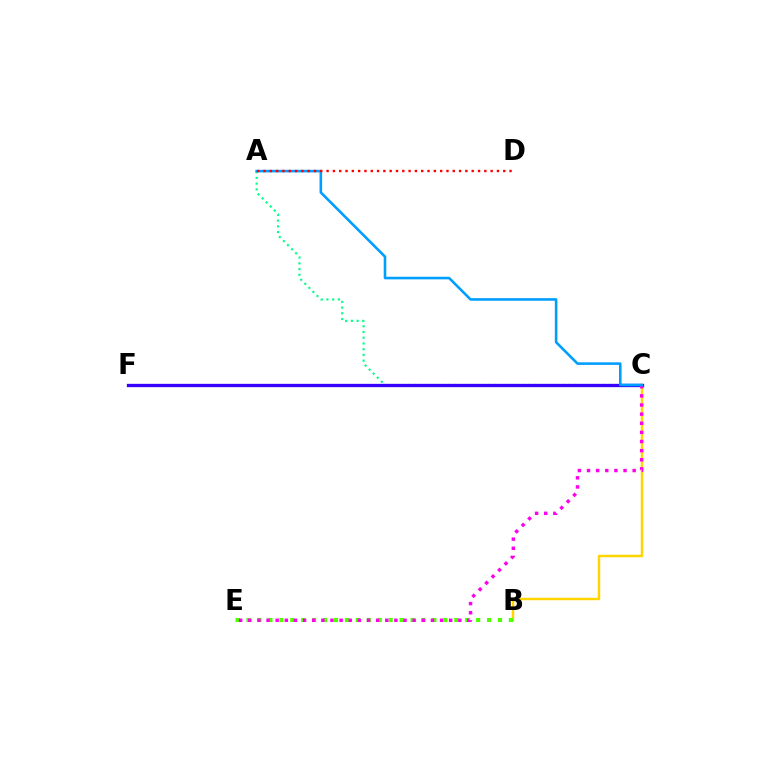{('B', 'C'): [{'color': '#ffd500', 'line_style': 'solid', 'thickness': 1.76}], ('A', 'C'): [{'color': '#00ff86', 'line_style': 'dotted', 'thickness': 1.56}, {'color': '#009eff', 'line_style': 'solid', 'thickness': 1.87}], ('B', 'E'): [{'color': '#4fff00', 'line_style': 'dotted', 'thickness': 2.97}], ('C', 'F'): [{'color': '#3700ff', 'line_style': 'solid', 'thickness': 2.38}], ('C', 'E'): [{'color': '#ff00ed', 'line_style': 'dotted', 'thickness': 2.48}], ('A', 'D'): [{'color': '#ff0000', 'line_style': 'dotted', 'thickness': 1.71}]}